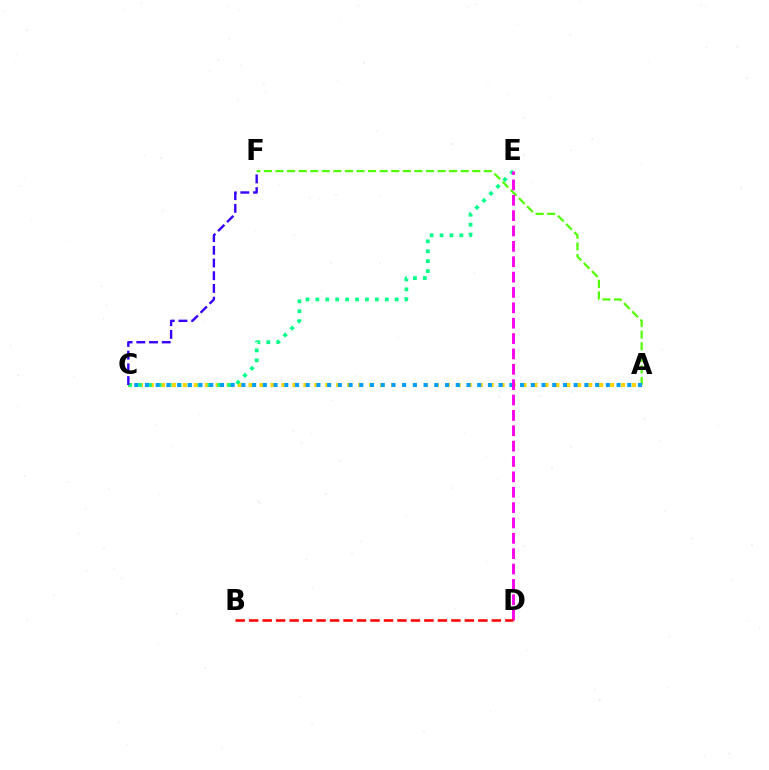{('A', 'F'): [{'color': '#4fff00', 'line_style': 'dashed', 'thickness': 1.57}], ('A', 'C'): [{'color': '#ffd500', 'line_style': 'dotted', 'thickness': 2.98}, {'color': '#009eff', 'line_style': 'dotted', 'thickness': 2.91}], ('C', 'E'): [{'color': '#00ff86', 'line_style': 'dotted', 'thickness': 2.69}], ('C', 'F'): [{'color': '#3700ff', 'line_style': 'dashed', 'thickness': 1.73}], ('D', 'E'): [{'color': '#ff00ed', 'line_style': 'dashed', 'thickness': 2.09}], ('B', 'D'): [{'color': '#ff0000', 'line_style': 'dashed', 'thickness': 1.83}]}